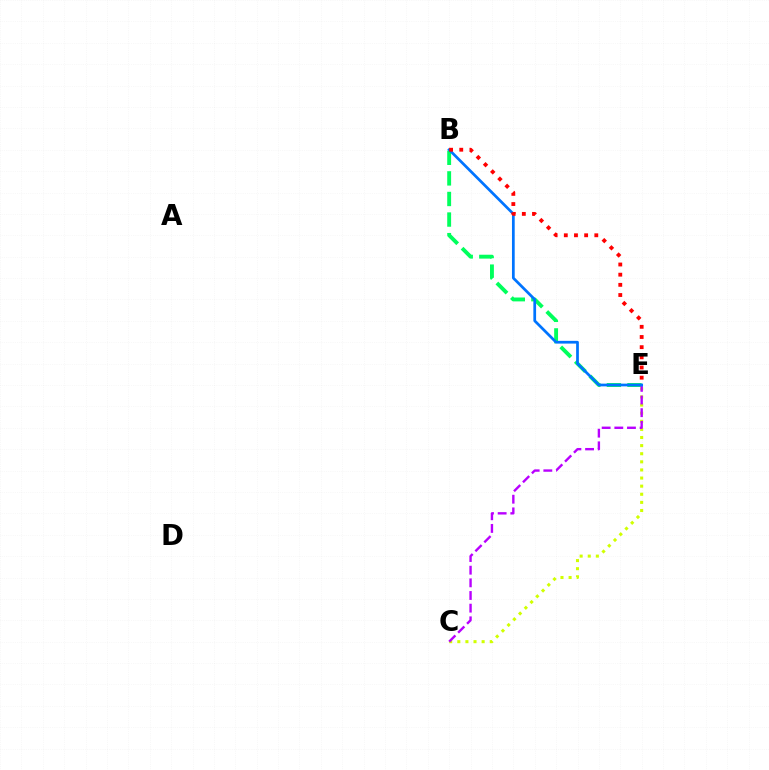{('B', 'E'): [{'color': '#00ff5c', 'line_style': 'dashed', 'thickness': 2.8}, {'color': '#0074ff', 'line_style': 'solid', 'thickness': 1.97}, {'color': '#ff0000', 'line_style': 'dotted', 'thickness': 2.76}], ('C', 'E'): [{'color': '#d1ff00', 'line_style': 'dotted', 'thickness': 2.2}, {'color': '#b900ff', 'line_style': 'dashed', 'thickness': 1.72}]}